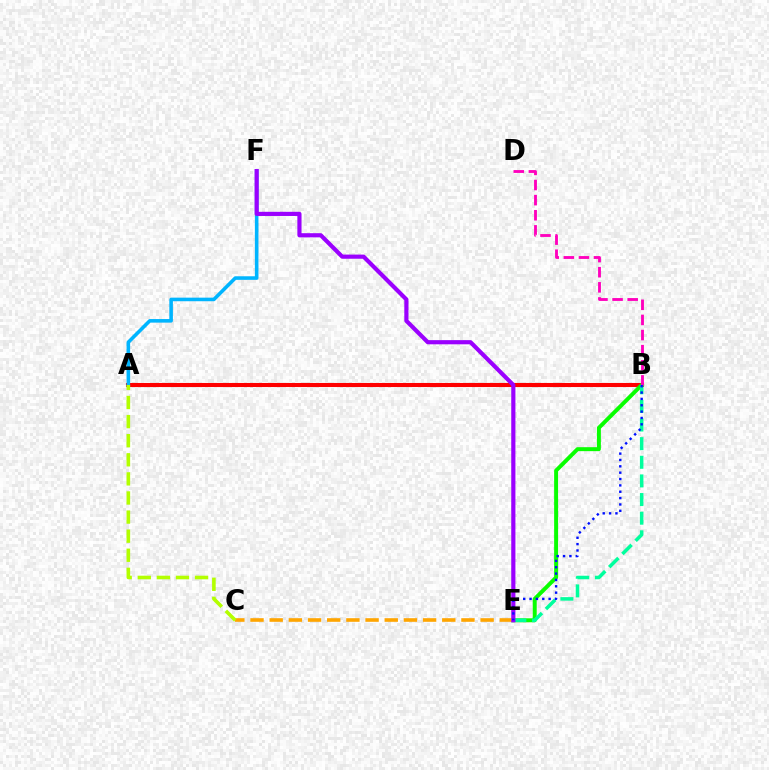{('A', 'B'): [{'color': '#ff0000', 'line_style': 'solid', 'thickness': 2.93}], ('B', 'E'): [{'color': '#08ff00', 'line_style': 'solid', 'thickness': 2.85}, {'color': '#00ff9d', 'line_style': 'dashed', 'thickness': 2.53}, {'color': '#0010ff', 'line_style': 'dotted', 'thickness': 1.73}], ('C', 'E'): [{'color': '#ffa500', 'line_style': 'dashed', 'thickness': 2.61}], ('A', 'F'): [{'color': '#00b5ff', 'line_style': 'solid', 'thickness': 2.58}], ('B', 'D'): [{'color': '#ff00bd', 'line_style': 'dashed', 'thickness': 2.05}], ('E', 'F'): [{'color': '#9b00ff', 'line_style': 'solid', 'thickness': 3.0}], ('A', 'C'): [{'color': '#b3ff00', 'line_style': 'dashed', 'thickness': 2.59}]}